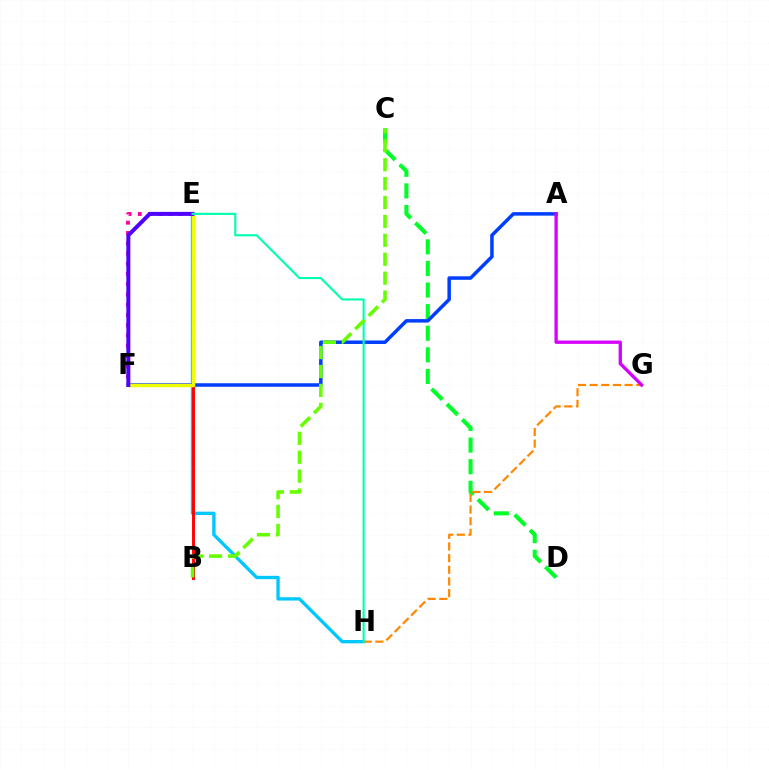{('E', 'H'): [{'color': '#00c7ff', 'line_style': 'solid', 'thickness': 2.41}, {'color': '#00ffaf', 'line_style': 'solid', 'thickness': 1.53}], ('C', 'D'): [{'color': '#00ff27', 'line_style': 'dashed', 'thickness': 2.93}], ('B', 'E'): [{'color': '#ff0000', 'line_style': 'solid', 'thickness': 2.1}], ('A', 'F'): [{'color': '#003fff', 'line_style': 'solid', 'thickness': 2.52}], ('E', 'F'): [{'color': '#eeff00', 'line_style': 'solid', 'thickness': 2.49}, {'color': '#ff00a0', 'line_style': 'dotted', 'thickness': 2.79}, {'color': '#4f00ff', 'line_style': 'solid', 'thickness': 2.88}], ('G', 'H'): [{'color': '#ff8800', 'line_style': 'dashed', 'thickness': 1.58}], ('A', 'G'): [{'color': '#d600ff', 'line_style': 'solid', 'thickness': 2.38}], ('B', 'C'): [{'color': '#66ff00', 'line_style': 'dashed', 'thickness': 2.57}]}